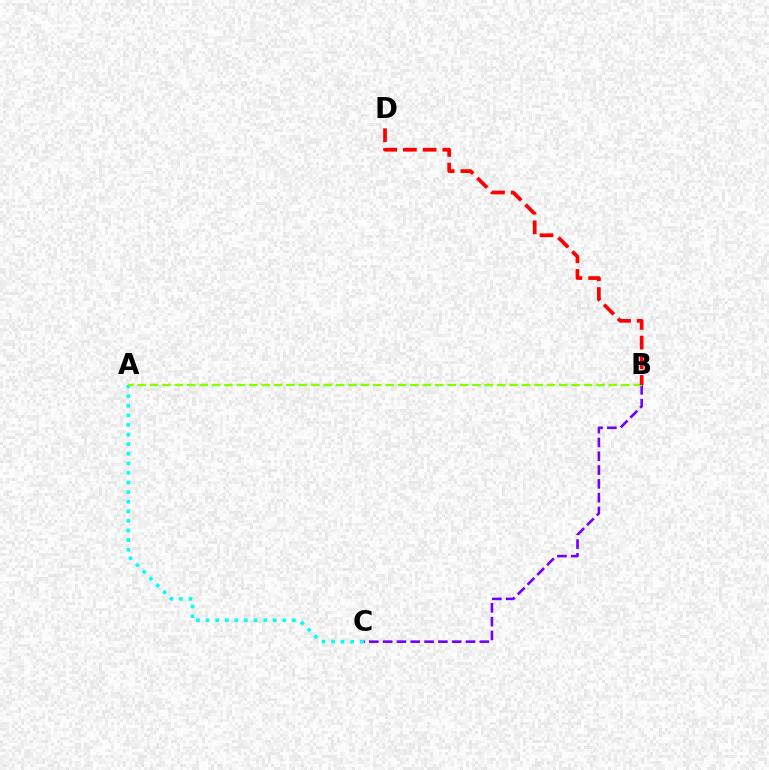{('B', 'C'): [{'color': '#7200ff', 'line_style': 'dashed', 'thickness': 1.88}], ('A', 'C'): [{'color': '#00fff6', 'line_style': 'dotted', 'thickness': 2.61}], ('A', 'B'): [{'color': '#84ff00', 'line_style': 'dashed', 'thickness': 1.68}], ('B', 'D'): [{'color': '#ff0000', 'line_style': 'dashed', 'thickness': 2.68}]}